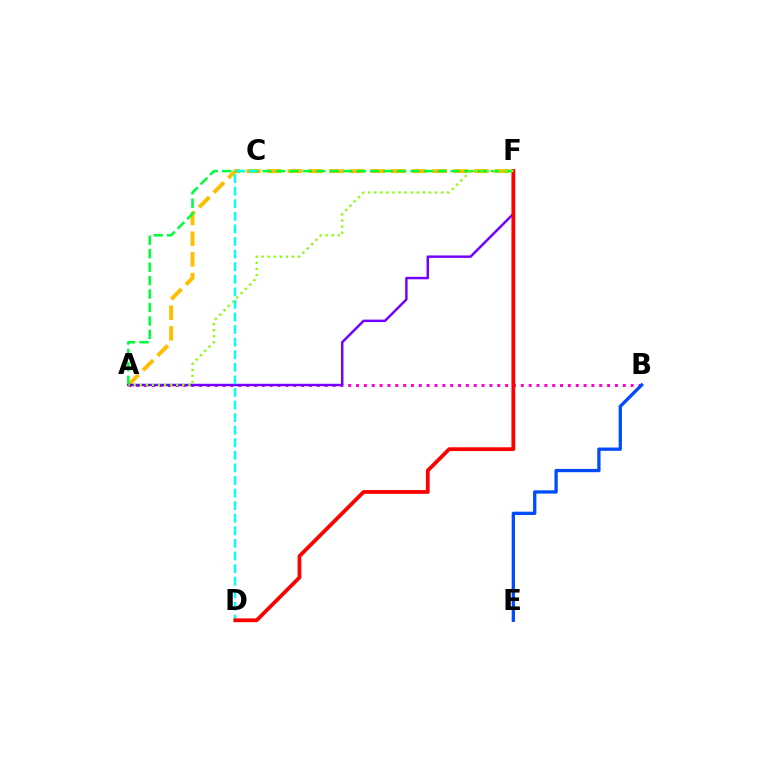{('A', 'B'): [{'color': '#ff00cf', 'line_style': 'dotted', 'thickness': 2.13}], ('A', 'F'): [{'color': '#ffbd00', 'line_style': 'dashed', 'thickness': 2.81}, {'color': '#00ff39', 'line_style': 'dashed', 'thickness': 1.83}, {'color': '#7200ff', 'line_style': 'solid', 'thickness': 1.77}, {'color': '#84ff00', 'line_style': 'dotted', 'thickness': 1.65}], ('C', 'D'): [{'color': '#00fff6', 'line_style': 'dashed', 'thickness': 1.71}], ('B', 'E'): [{'color': '#004bff', 'line_style': 'solid', 'thickness': 2.36}], ('D', 'F'): [{'color': '#ff0000', 'line_style': 'solid', 'thickness': 2.72}]}